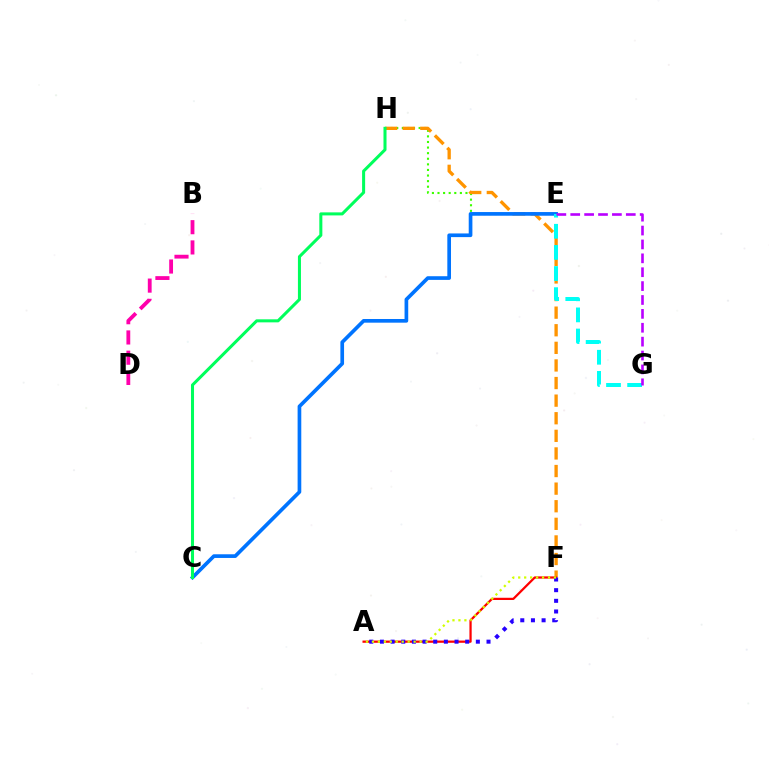{('E', 'H'): [{'color': '#3dff00', 'line_style': 'dotted', 'thickness': 1.52}], ('F', 'H'): [{'color': '#ff9400', 'line_style': 'dashed', 'thickness': 2.39}], ('A', 'F'): [{'color': '#ff0000', 'line_style': 'solid', 'thickness': 1.61}, {'color': '#2500ff', 'line_style': 'dotted', 'thickness': 2.9}, {'color': '#d1ff00', 'line_style': 'dotted', 'thickness': 1.62}], ('C', 'E'): [{'color': '#0074ff', 'line_style': 'solid', 'thickness': 2.65}], ('E', 'G'): [{'color': '#00fff6', 'line_style': 'dashed', 'thickness': 2.87}, {'color': '#b900ff', 'line_style': 'dashed', 'thickness': 1.89}], ('B', 'D'): [{'color': '#ff00ac', 'line_style': 'dashed', 'thickness': 2.75}], ('C', 'H'): [{'color': '#00ff5c', 'line_style': 'solid', 'thickness': 2.19}]}